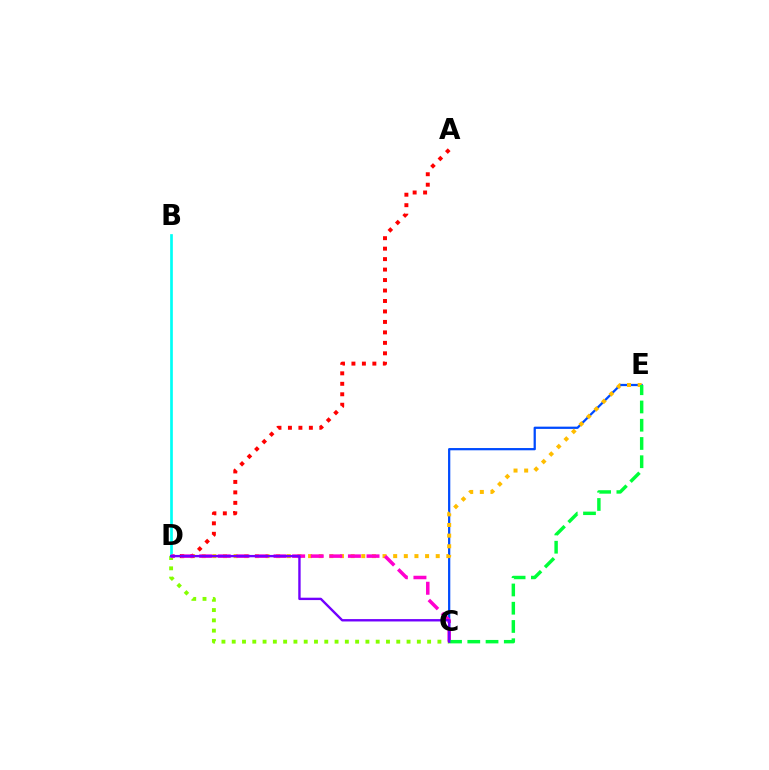{('C', 'E'): [{'color': '#004bff', 'line_style': 'solid', 'thickness': 1.62}, {'color': '#00ff39', 'line_style': 'dashed', 'thickness': 2.48}], ('C', 'D'): [{'color': '#84ff00', 'line_style': 'dotted', 'thickness': 2.79}, {'color': '#ff00cf', 'line_style': 'dashed', 'thickness': 2.53}, {'color': '#7200ff', 'line_style': 'solid', 'thickness': 1.71}], ('D', 'E'): [{'color': '#ffbd00', 'line_style': 'dotted', 'thickness': 2.89}], ('A', 'D'): [{'color': '#ff0000', 'line_style': 'dotted', 'thickness': 2.84}], ('B', 'D'): [{'color': '#00fff6', 'line_style': 'solid', 'thickness': 1.94}]}